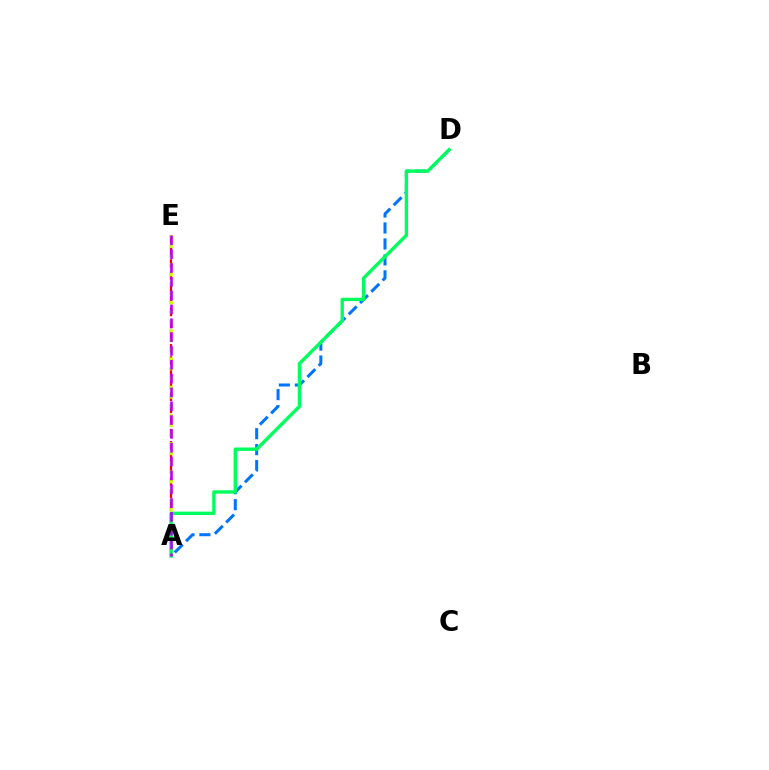{('A', 'D'): [{'color': '#0074ff', 'line_style': 'dashed', 'thickness': 2.17}, {'color': '#00ff5c', 'line_style': 'solid', 'thickness': 2.43}], ('A', 'E'): [{'color': '#ff0000', 'line_style': 'dashed', 'thickness': 1.65}, {'color': '#d1ff00', 'line_style': 'dotted', 'thickness': 2.56}, {'color': '#b900ff', 'line_style': 'dashed', 'thickness': 1.88}]}